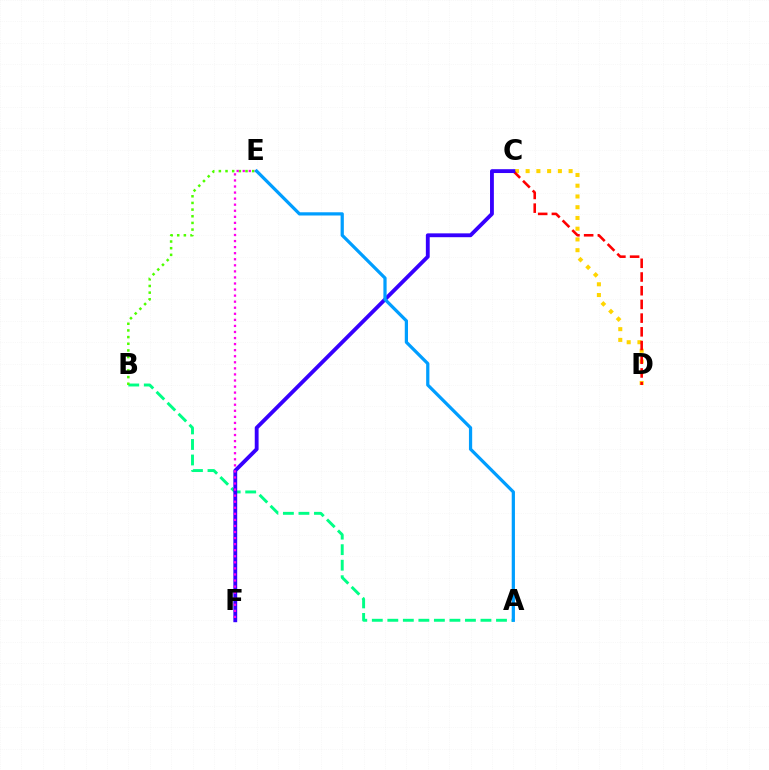{('A', 'B'): [{'color': '#00ff86', 'line_style': 'dashed', 'thickness': 2.11}], ('C', 'D'): [{'color': '#ffd500', 'line_style': 'dotted', 'thickness': 2.92}, {'color': '#ff0000', 'line_style': 'dashed', 'thickness': 1.86}], ('C', 'F'): [{'color': '#3700ff', 'line_style': 'solid', 'thickness': 2.77}], ('B', 'E'): [{'color': '#4fff00', 'line_style': 'dotted', 'thickness': 1.81}], ('E', 'F'): [{'color': '#ff00ed', 'line_style': 'dotted', 'thickness': 1.65}], ('A', 'E'): [{'color': '#009eff', 'line_style': 'solid', 'thickness': 2.33}]}